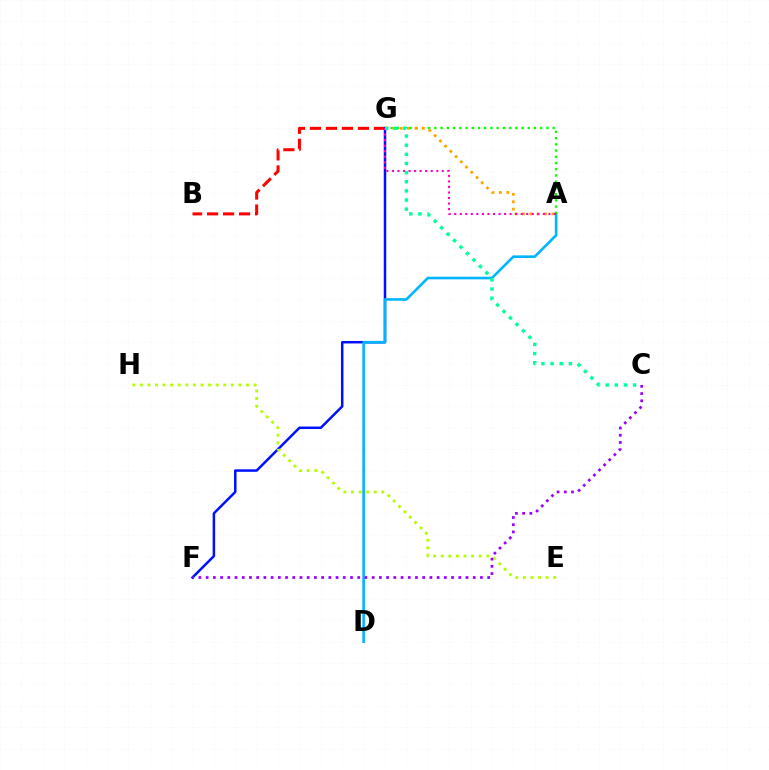{('B', 'G'): [{'color': '#ff0000', 'line_style': 'dashed', 'thickness': 2.17}], ('F', 'G'): [{'color': '#0010ff', 'line_style': 'solid', 'thickness': 1.8}], ('A', 'D'): [{'color': '#00b5ff', 'line_style': 'solid', 'thickness': 1.88}], ('A', 'G'): [{'color': '#08ff00', 'line_style': 'dotted', 'thickness': 1.69}, {'color': '#ffa500', 'line_style': 'dotted', 'thickness': 2.01}, {'color': '#ff00bd', 'line_style': 'dotted', 'thickness': 1.51}], ('E', 'H'): [{'color': '#b3ff00', 'line_style': 'dotted', 'thickness': 2.06}], ('C', 'F'): [{'color': '#9b00ff', 'line_style': 'dotted', 'thickness': 1.96}], ('C', 'G'): [{'color': '#00ff9d', 'line_style': 'dotted', 'thickness': 2.48}]}